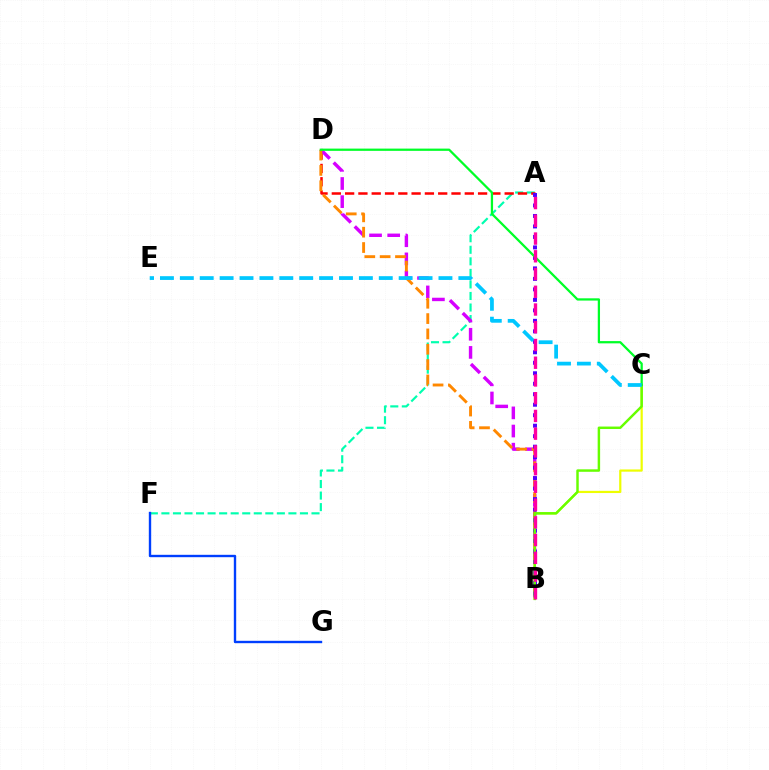{('B', 'C'): [{'color': '#eeff00', 'line_style': 'solid', 'thickness': 1.59}, {'color': '#66ff00', 'line_style': 'solid', 'thickness': 1.77}], ('A', 'F'): [{'color': '#00ffaf', 'line_style': 'dashed', 'thickness': 1.57}], ('A', 'D'): [{'color': '#ff0000', 'line_style': 'dashed', 'thickness': 1.81}], ('B', 'D'): [{'color': '#d600ff', 'line_style': 'dashed', 'thickness': 2.47}, {'color': '#ff8800', 'line_style': 'dashed', 'thickness': 2.08}], ('A', 'B'): [{'color': '#4f00ff', 'line_style': 'dotted', 'thickness': 2.85}, {'color': '#ff00a0', 'line_style': 'dashed', 'thickness': 2.41}], ('F', 'G'): [{'color': '#003fff', 'line_style': 'solid', 'thickness': 1.71}], ('C', 'D'): [{'color': '#00ff27', 'line_style': 'solid', 'thickness': 1.63}], ('C', 'E'): [{'color': '#00c7ff', 'line_style': 'dashed', 'thickness': 2.7}]}